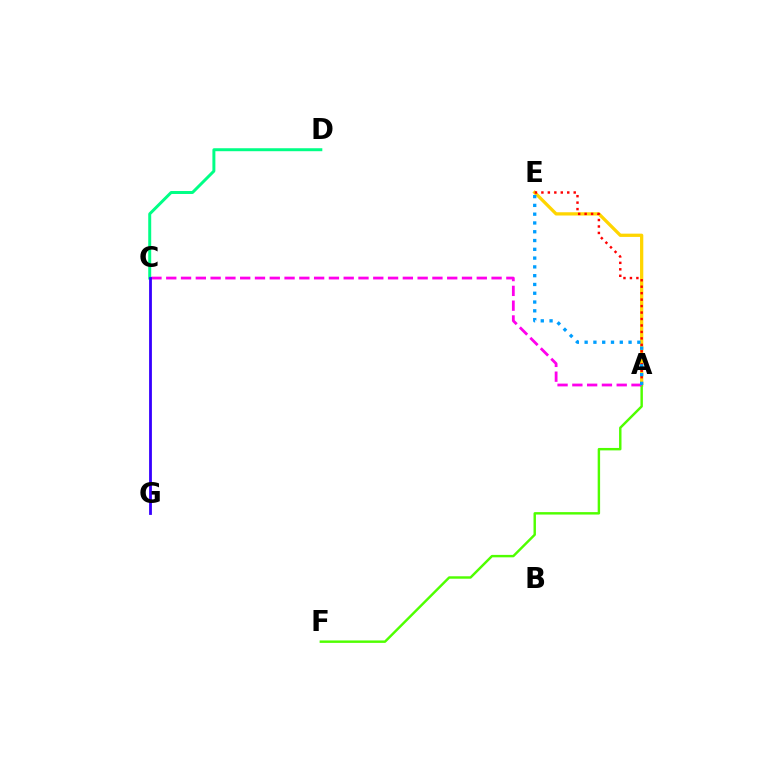{('A', 'E'): [{'color': '#ffd500', 'line_style': 'solid', 'thickness': 2.35}, {'color': '#ff0000', 'line_style': 'dotted', 'thickness': 1.76}, {'color': '#009eff', 'line_style': 'dotted', 'thickness': 2.39}], ('A', 'F'): [{'color': '#4fff00', 'line_style': 'solid', 'thickness': 1.75}], ('C', 'D'): [{'color': '#00ff86', 'line_style': 'solid', 'thickness': 2.14}], ('A', 'C'): [{'color': '#ff00ed', 'line_style': 'dashed', 'thickness': 2.01}], ('C', 'G'): [{'color': '#3700ff', 'line_style': 'solid', 'thickness': 2.02}]}